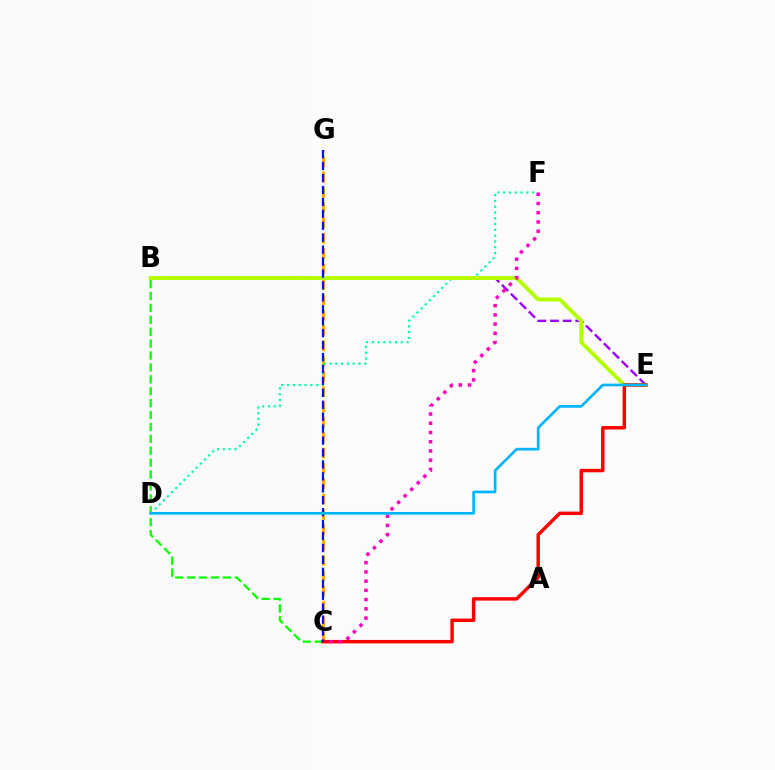{('C', 'G'): [{'color': '#ffa500', 'line_style': 'dashed', 'thickness': 2.08}, {'color': '#0010ff', 'line_style': 'dashed', 'thickness': 1.62}], ('D', 'F'): [{'color': '#00ff9d', 'line_style': 'dotted', 'thickness': 1.57}], ('B', 'E'): [{'color': '#9b00ff', 'line_style': 'dashed', 'thickness': 1.71}, {'color': '#b3ff00', 'line_style': 'solid', 'thickness': 2.79}], ('B', 'C'): [{'color': '#08ff00', 'line_style': 'dashed', 'thickness': 1.62}], ('C', 'E'): [{'color': '#ff0000', 'line_style': 'solid', 'thickness': 2.48}], ('C', 'F'): [{'color': '#ff00bd', 'line_style': 'dotted', 'thickness': 2.51}], ('D', 'E'): [{'color': '#00b5ff', 'line_style': 'solid', 'thickness': 1.93}]}